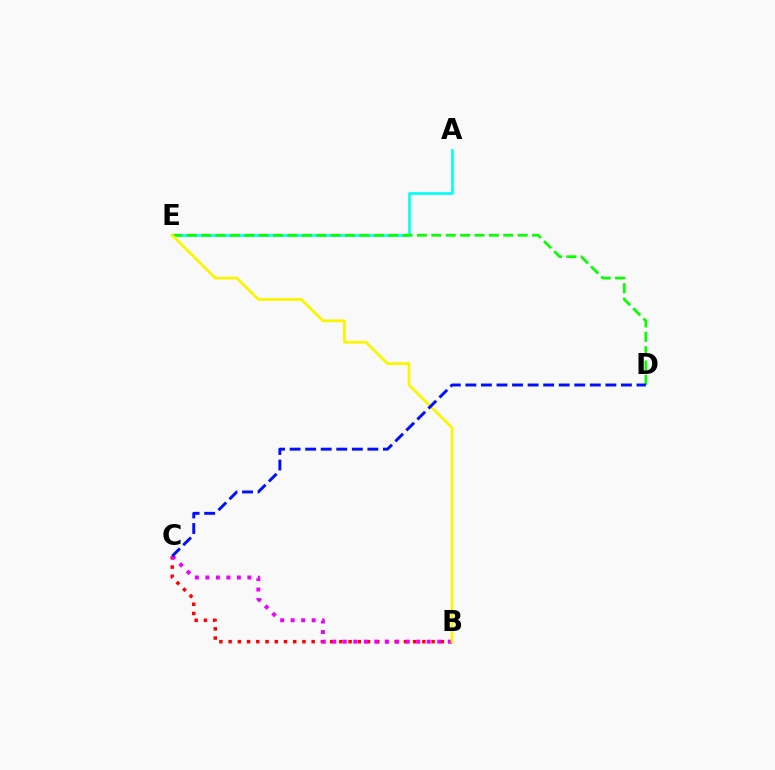{('B', 'C'): [{'color': '#ff0000', 'line_style': 'dotted', 'thickness': 2.51}, {'color': '#ee00ff', 'line_style': 'dotted', 'thickness': 2.85}], ('A', 'E'): [{'color': '#00fff6', 'line_style': 'solid', 'thickness': 1.92}], ('D', 'E'): [{'color': '#08ff00', 'line_style': 'dashed', 'thickness': 1.95}], ('B', 'E'): [{'color': '#fcf500', 'line_style': 'solid', 'thickness': 1.99}], ('C', 'D'): [{'color': '#0010ff', 'line_style': 'dashed', 'thickness': 2.11}]}